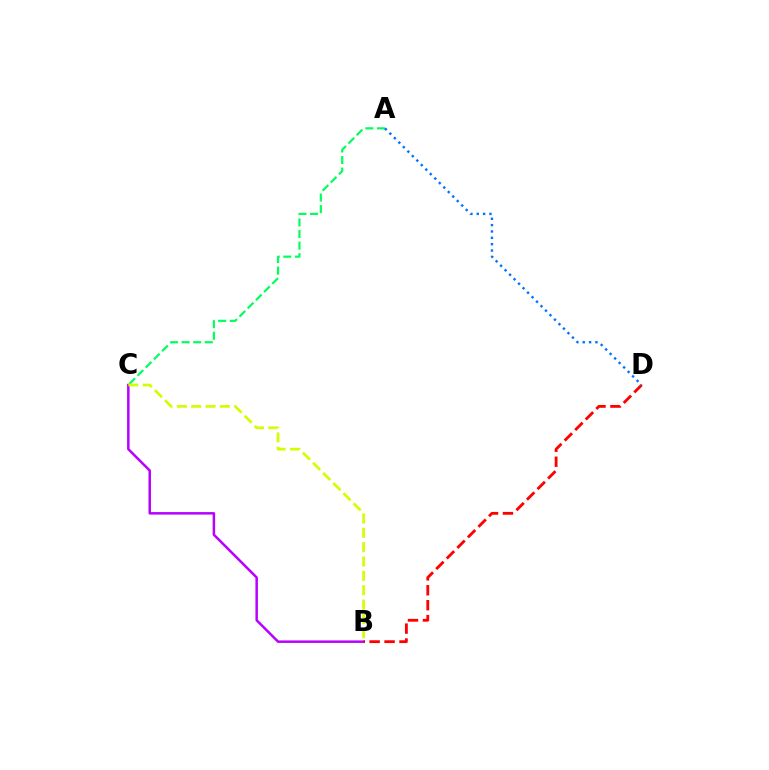{('B', 'C'): [{'color': '#b900ff', 'line_style': 'solid', 'thickness': 1.79}, {'color': '#d1ff00', 'line_style': 'dashed', 'thickness': 1.95}], ('B', 'D'): [{'color': '#ff0000', 'line_style': 'dashed', 'thickness': 2.03}], ('A', 'C'): [{'color': '#00ff5c', 'line_style': 'dashed', 'thickness': 1.57}], ('A', 'D'): [{'color': '#0074ff', 'line_style': 'dotted', 'thickness': 1.73}]}